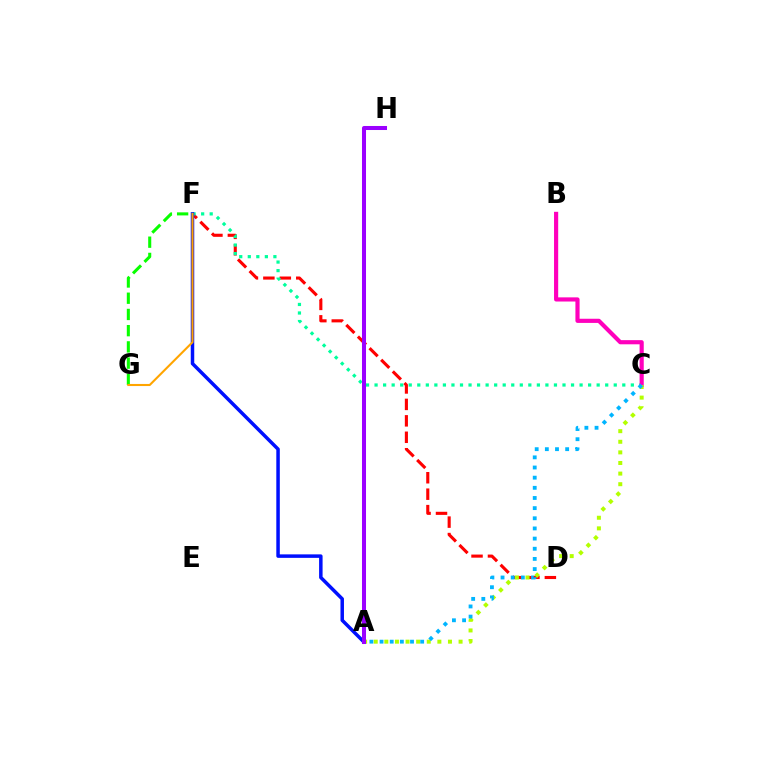{('D', 'F'): [{'color': '#ff0000', 'line_style': 'dashed', 'thickness': 2.23}], ('C', 'F'): [{'color': '#00ff9d', 'line_style': 'dotted', 'thickness': 2.32}], ('F', 'G'): [{'color': '#08ff00', 'line_style': 'dashed', 'thickness': 2.2}, {'color': '#ffa500', 'line_style': 'solid', 'thickness': 1.51}], ('A', 'F'): [{'color': '#0010ff', 'line_style': 'solid', 'thickness': 2.52}], ('B', 'C'): [{'color': '#ff00bd', 'line_style': 'solid', 'thickness': 3.0}], ('A', 'C'): [{'color': '#b3ff00', 'line_style': 'dotted', 'thickness': 2.88}, {'color': '#00b5ff', 'line_style': 'dotted', 'thickness': 2.76}], ('A', 'H'): [{'color': '#9b00ff', 'line_style': 'solid', 'thickness': 2.9}]}